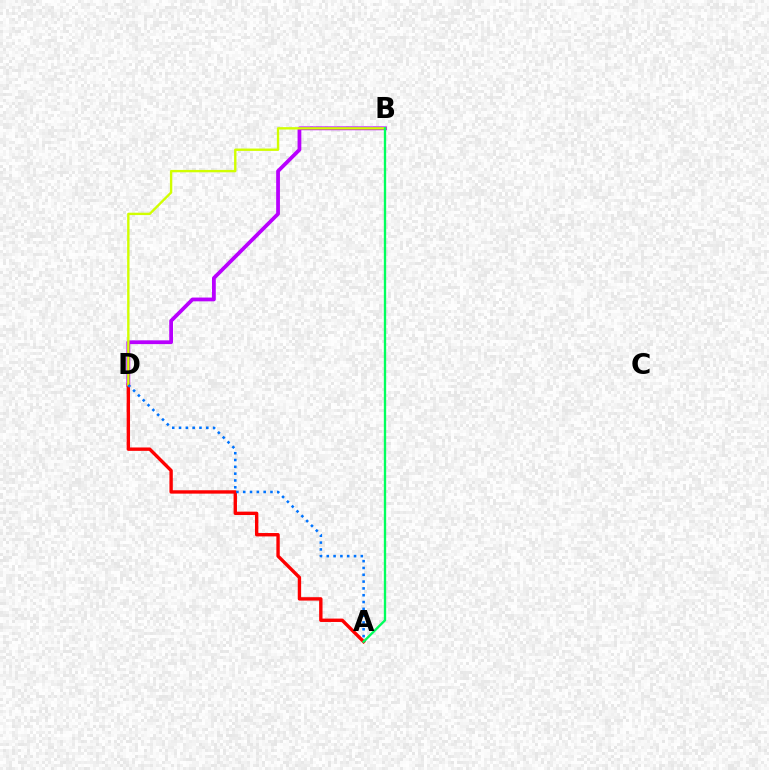{('B', 'D'): [{'color': '#b900ff', 'line_style': 'solid', 'thickness': 2.71}, {'color': '#d1ff00', 'line_style': 'solid', 'thickness': 1.71}], ('A', 'D'): [{'color': '#ff0000', 'line_style': 'solid', 'thickness': 2.43}, {'color': '#0074ff', 'line_style': 'dotted', 'thickness': 1.85}], ('A', 'B'): [{'color': '#00ff5c', 'line_style': 'solid', 'thickness': 1.68}]}